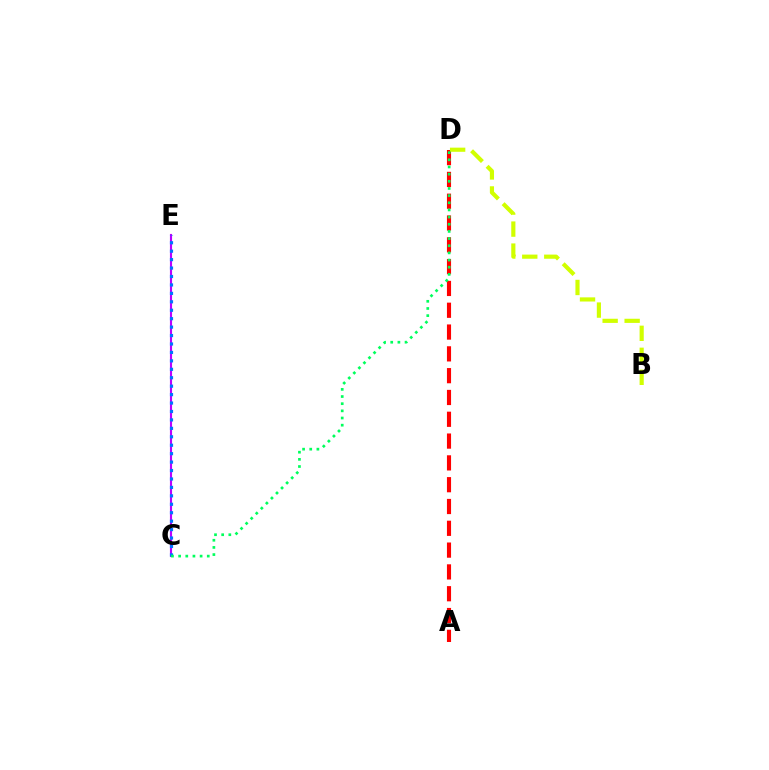{('A', 'D'): [{'color': '#ff0000', 'line_style': 'dashed', 'thickness': 2.96}], ('B', 'D'): [{'color': '#d1ff00', 'line_style': 'dashed', 'thickness': 2.99}], ('C', 'E'): [{'color': '#b900ff', 'line_style': 'solid', 'thickness': 1.53}, {'color': '#0074ff', 'line_style': 'dotted', 'thickness': 2.29}], ('C', 'D'): [{'color': '#00ff5c', 'line_style': 'dotted', 'thickness': 1.95}]}